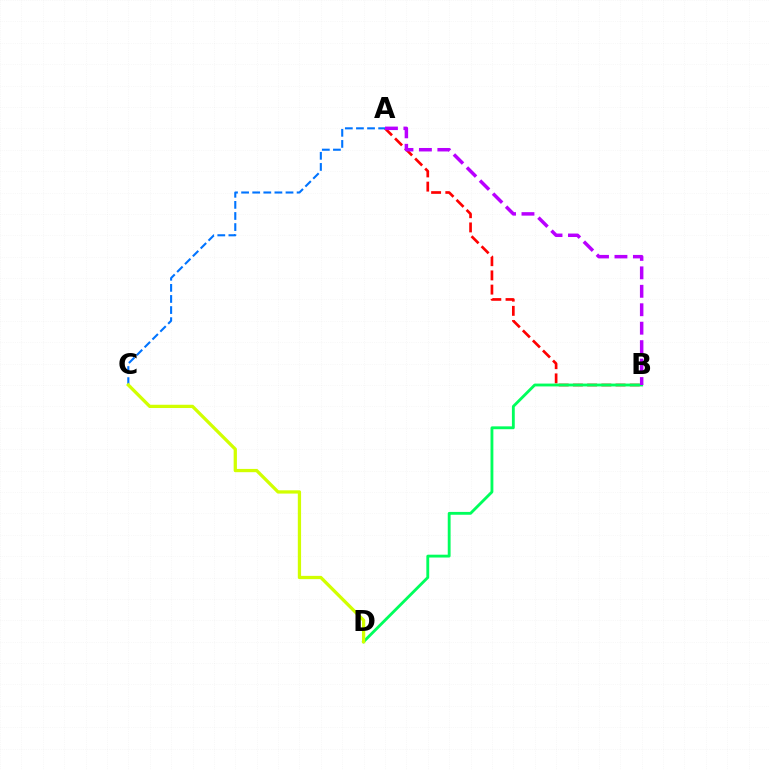{('A', 'B'): [{'color': '#ff0000', 'line_style': 'dashed', 'thickness': 1.93}, {'color': '#b900ff', 'line_style': 'dashed', 'thickness': 2.51}], ('B', 'D'): [{'color': '#00ff5c', 'line_style': 'solid', 'thickness': 2.05}], ('A', 'C'): [{'color': '#0074ff', 'line_style': 'dashed', 'thickness': 1.51}], ('C', 'D'): [{'color': '#d1ff00', 'line_style': 'solid', 'thickness': 2.36}]}